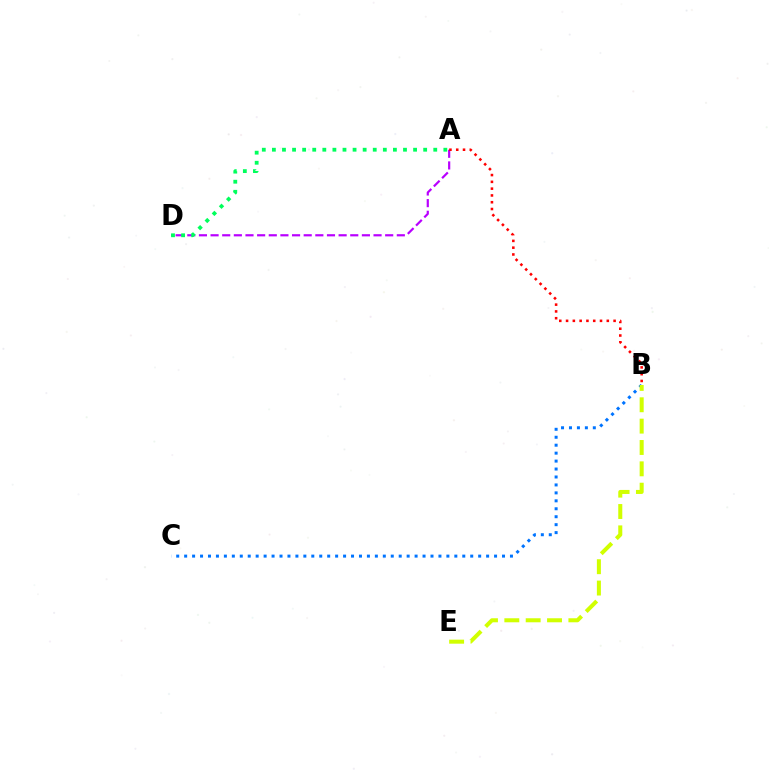{('A', 'D'): [{'color': '#b900ff', 'line_style': 'dashed', 'thickness': 1.58}, {'color': '#00ff5c', 'line_style': 'dotted', 'thickness': 2.74}], ('B', 'C'): [{'color': '#0074ff', 'line_style': 'dotted', 'thickness': 2.16}], ('A', 'B'): [{'color': '#ff0000', 'line_style': 'dotted', 'thickness': 1.84}], ('B', 'E'): [{'color': '#d1ff00', 'line_style': 'dashed', 'thickness': 2.9}]}